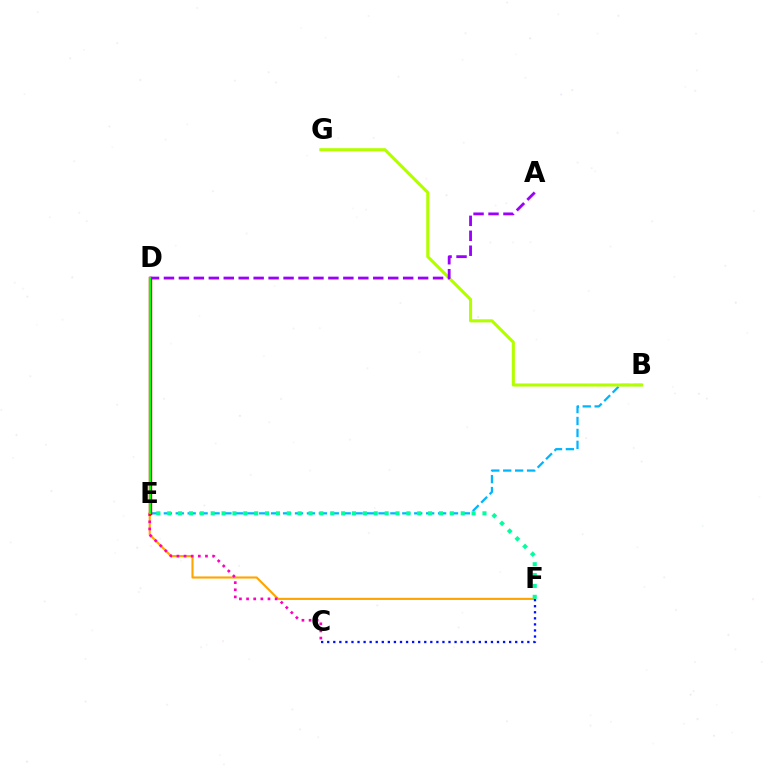{('E', 'F'): [{'color': '#ffa500', 'line_style': 'solid', 'thickness': 1.52}, {'color': '#00ff9d', 'line_style': 'dotted', 'thickness': 2.95}], ('B', 'E'): [{'color': '#00b5ff', 'line_style': 'dashed', 'thickness': 1.62}], ('C', 'E'): [{'color': '#ff00bd', 'line_style': 'dotted', 'thickness': 1.94}], ('D', 'E'): [{'color': '#ff0000', 'line_style': 'solid', 'thickness': 2.46}, {'color': '#08ff00', 'line_style': 'solid', 'thickness': 1.59}], ('B', 'G'): [{'color': '#b3ff00', 'line_style': 'solid', 'thickness': 2.22}], ('A', 'D'): [{'color': '#9b00ff', 'line_style': 'dashed', 'thickness': 2.03}], ('C', 'F'): [{'color': '#0010ff', 'line_style': 'dotted', 'thickness': 1.65}]}